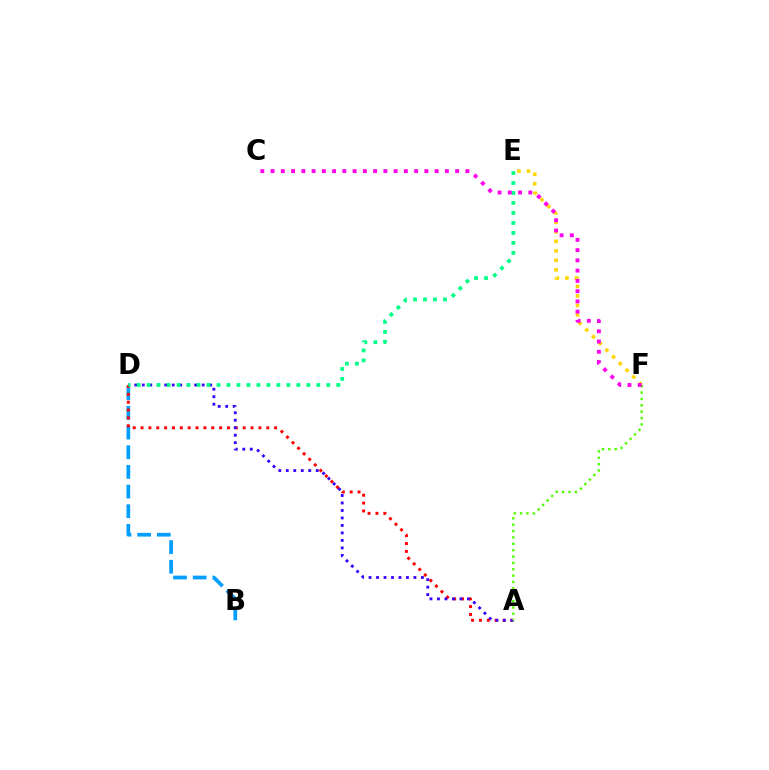{('B', 'D'): [{'color': '#009eff', 'line_style': 'dashed', 'thickness': 2.67}], ('A', 'D'): [{'color': '#ff0000', 'line_style': 'dotted', 'thickness': 2.13}, {'color': '#3700ff', 'line_style': 'dotted', 'thickness': 2.03}], ('E', 'F'): [{'color': '#ffd500', 'line_style': 'dotted', 'thickness': 2.58}], ('A', 'F'): [{'color': '#4fff00', 'line_style': 'dotted', 'thickness': 1.73}], ('D', 'E'): [{'color': '#00ff86', 'line_style': 'dotted', 'thickness': 2.71}], ('C', 'F'): [{'color': '#ff00ed', 'line_style': 'dotted', 'thickness': 2.79}]}